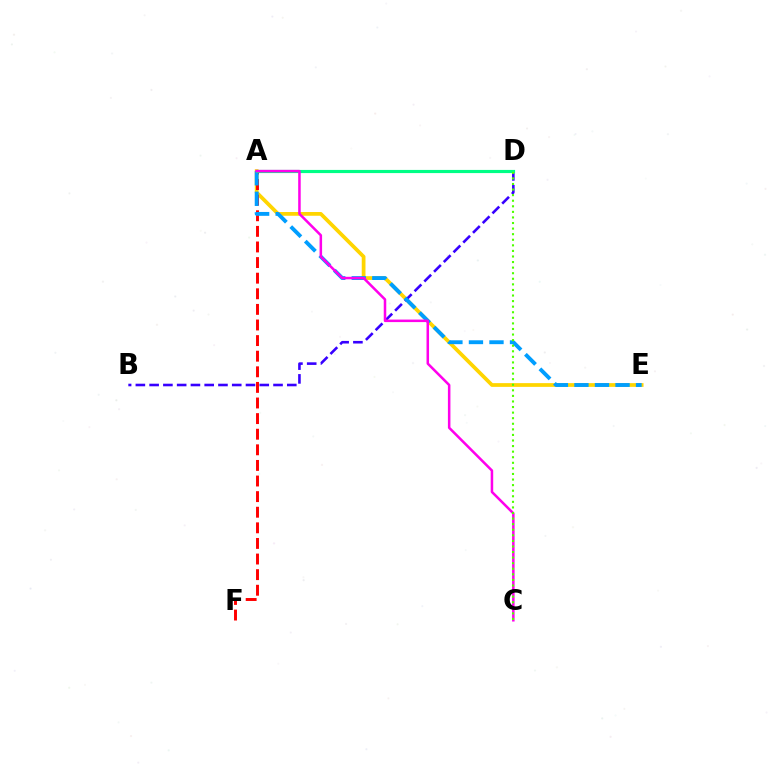{('A', 'E'): [{'color': '#ffd500', 'line_style': 'solid', 'thickness': 2.7}, {'color': '#009eff', 'line_style': 'dashed', 'thickness': 2.79}], ('B', 'D'): [{'color': '#3700ff', 'line_style': 'dashed', 'thickness': 1.87}], ('A', 'F'): [{'color': '#ff0000', 'line_style': 'dashed', 'thickness': 2.12}], ('A', 'D'): [{'color': '#00ff86', 'line_style': 'solid', 'thickness': 2.28}], ('A', 'C'): [{'color': '#ff00ed', 'line_style': 'solid', 'thickness': 1.82}], ('C', 'D'): [{'color': '#4fff00', 'line_style': 'dotted', 'thickness': 1.52}]}